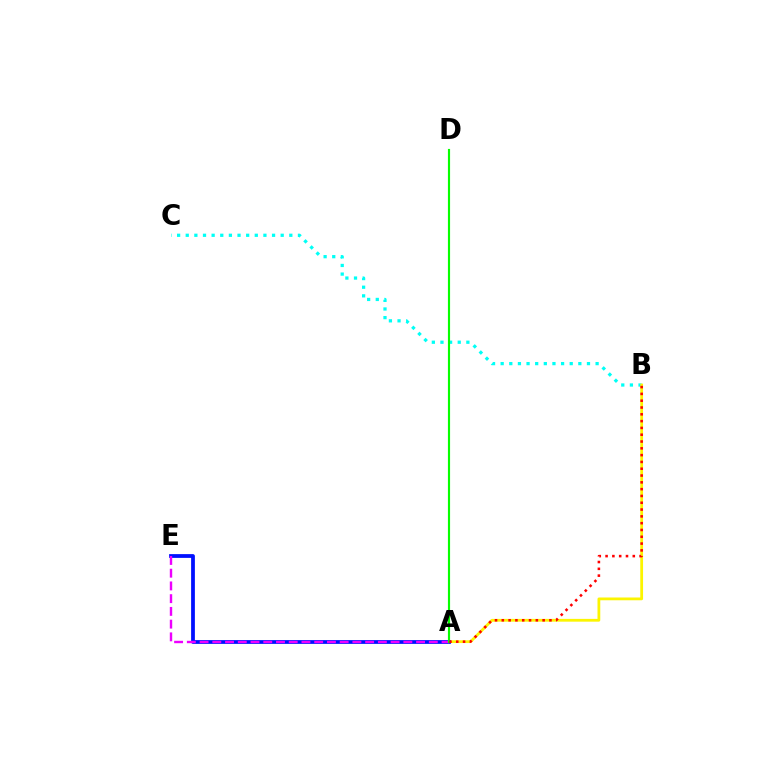{('B', 'C'): [{'color': '#00fff6', 'line_style': 'dotted', 'thickness': 2.35}], ('A', 'B'): [{'color': '#fcf500', 'line_style': 'solid', 'thickness': 2.0}, {'color': '#ff0000', 'line_style': 'dotted', 'thickness': 1.85}], ('A', 'E'): [{'color': '#0010ff', 'line_style': 'solid', 'thickness': 2.71}, {'color': '#ee00ff', 'line_style': 'dashed', 'thickness': 1.73}], ('A', 'D'): [{'color': '#08ff00', 'line_style': 'solid', 'thickness': 1.55}]}